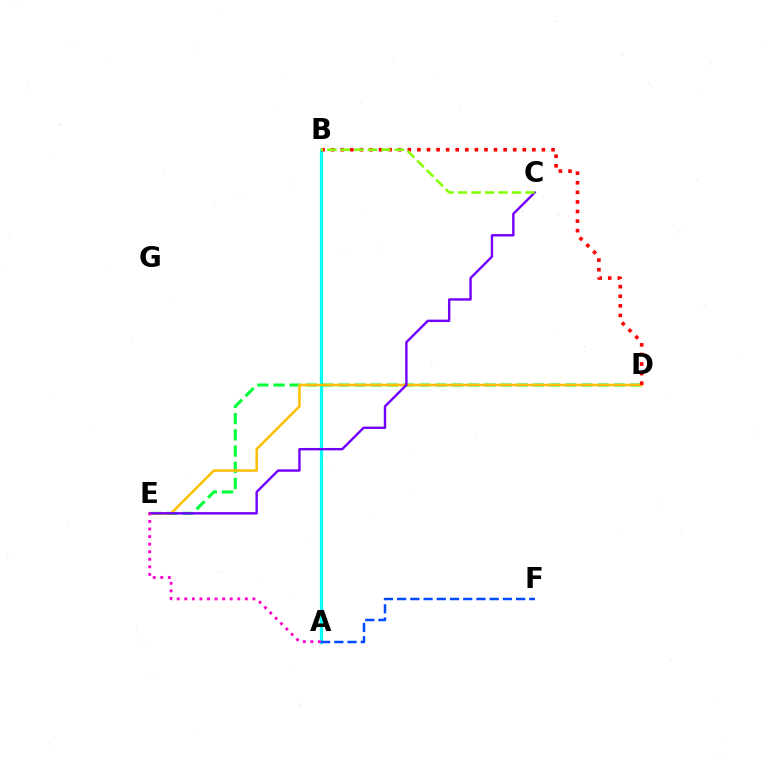{('A', 'B'): [{'color': '#00fff6', 'line_style': 'solid', 'thickness': 2.35}], ('D', 'E'): [{'color': '#00ff39', 'line_style': 'dashed', 'thickness': 2.2}, {'color': '#ffbd00', 'line_style': 'solid', 'thickness': 1.8}], ('A', 'F'): [{'color': '#004bff', 'line_style': 'dashed', 'thickness': 1.8}], ('C', 'E'): [{'color': '#7200ff', 'line_style': 'solid', 'thickness': 1.73}], ('B', 'D'): [{'color': '#ff0000', 'line_style': 'dotted', 'thickness': 2.6}], ('A', 'E'): [{'color': '#ff00cf', 'line_style': 'dotted', 'thickness': 2.06}], ('B', 'C'): [{'color': '#84ff00', 'line_style': 'dashed', 'thickness': 1.83}]}